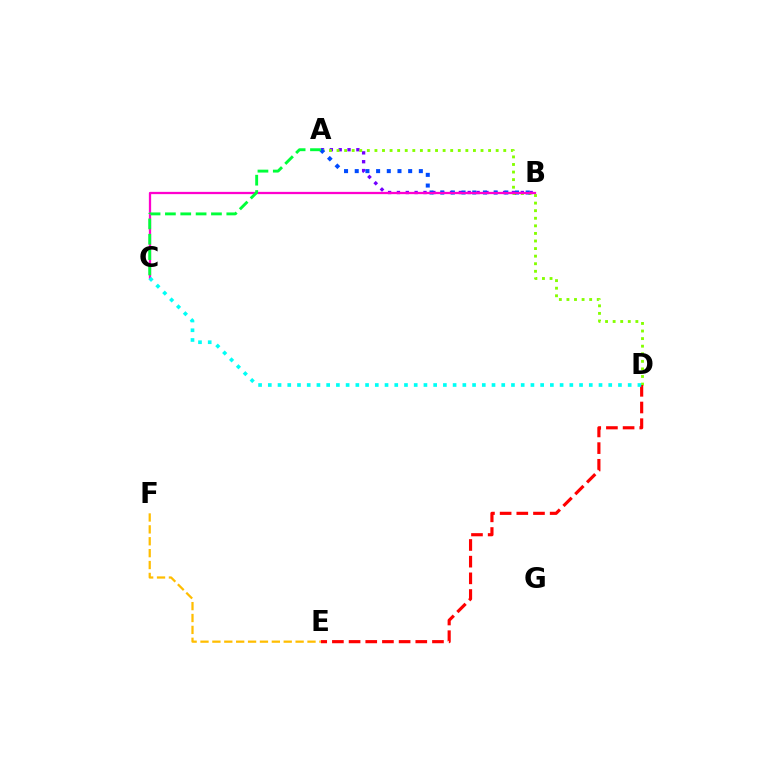{('A', 'B'): [{'color': '#7200ff', 'line_style': 'dotted', 'thickness': 2.4}, {'color': '#004bff', 'line_style': 'dotted', 'thickness': 2.9}], ('A', 'D'): [{'color': '#84ff00', 'line_style': 'dotted', 'thickness': 2.06}], ('B', 'C'): [{'color': '#ff00cf', 'line_style': 'solid', 'thickness': 1.64}], ('A', 'C'): [{'color': '#00ff39', 'line_style': 'dashed', 'thickness': 2.09}], ('D', 'E'): [{'color': '#ff0000', 'line_style': 'dashed', 'thickness': 2.27}], ('E', 'F'): [{'color': '#ffbd00', 'line_style': 'dashed', 'thickness': 1.62}], ('C', 'D'): [{'color': '#00fff6', 'line_style': 'dotted', 'thickness': 2.64}]}